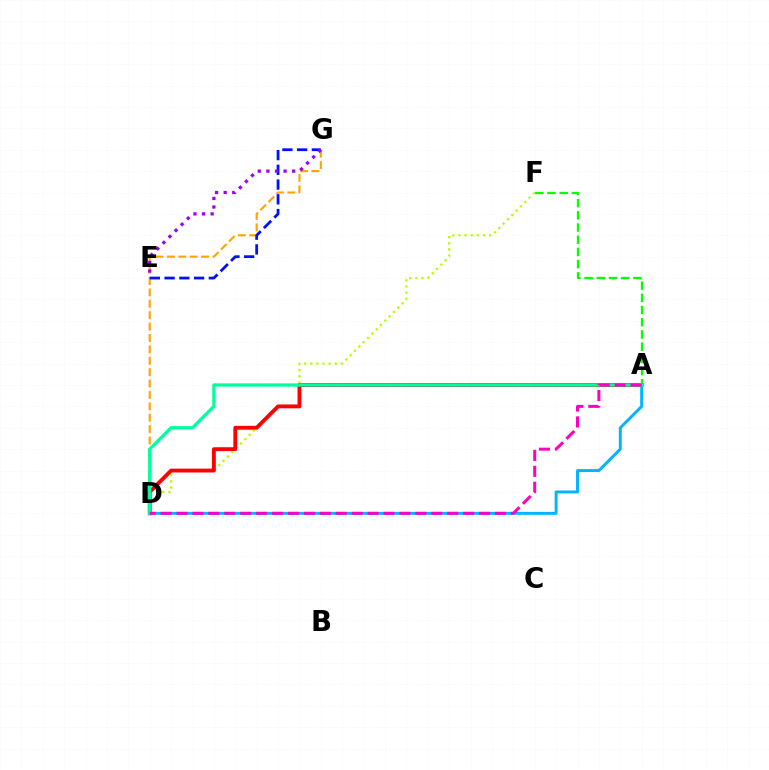{('D', 'G'): [{'color': '#ffa500', 'line_style': 'dashed', 'thickness': 1.55}], ('D', 'F'): [{'color': '#b3ff00', 'line_style': 'dotted', 'thickness': 1.66}], ('A', 'F'): [{'color': '#08ff00', 'line_style': 'dashed', 'thickness': 1.66}], ('E', 'G'): [{'color': '#0010ff', 'line_style': 'dashed', 'thickness': 2.0}, {'color': '#9b00ff', 'line_style': 'dotted', 'thickness': 2.34}], ('A', 'D'): [{'color': '#ff0000', 'line_style': 'solid', 'thickness': 2.77}, {'color': '#00b5ff', 'line_style': 'solid', 'thickness': 2.11}, {'color': '#00ff9d', 'line_style': 'solid', 'thickness': 2.37}, {'color': '#ff00bd', 'line_style': 'dashed', 'thickness': 2.16}]}